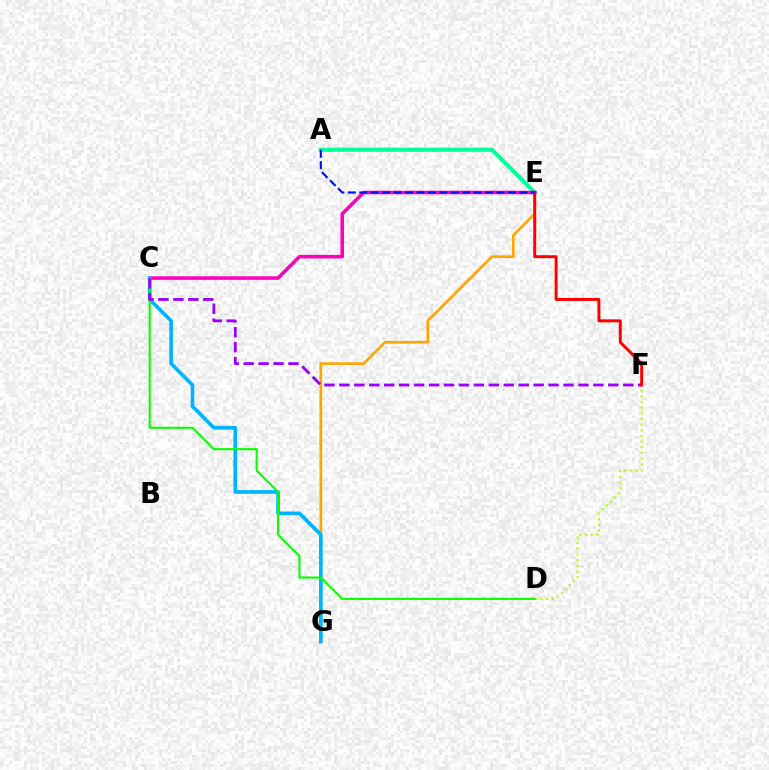{('D', 'F'): [{'color': '#b3ff00', 'line_style': 'dotted', 'thickness': 1.54}], ('E', 'G'): [{'color': '#ffa500', 'line_style': 'solid', 'thickness': 1.9}], ('A', 'E'): [{'color': '#00ff9d', 'line_style': 'solid', 'thickness': 2.99}, {'color': '#0010ff', 'line_style': 'dashed', 'thickness': 1.55}], ('C', 'E'): [{'color': '#ff00bd', 'line_style': 'solid', 'thickness': 2.56}], ('C', 'G'): [{'color': '#00b5ff', 'line_style': 'solid', 'thickness': 2.64}], ('C', 'D'): [{'color': '#08ff00', 'line_style': 'solid', 'thickness': 1.5}], ('C', 'F'): [{'color': '#9b00ff', 'line_style': 'dashed', 'thickness': 2.03}], ('E', 'F'): [{'color': '#ff0000', 'line_style': 'solid', 'thickness': 2.12}]}